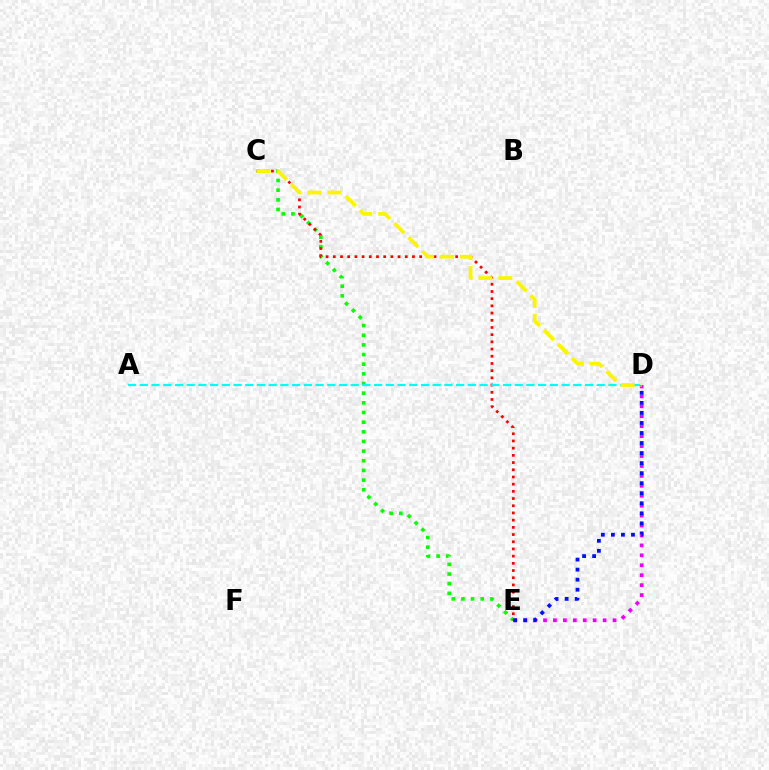{('C', 'E'): [{'color': '#08ff00', 'line_style': 'dotted', 'thickness': 2.62}, {'color': '#ff0000', 'line_style': 'dotted', 'thickness': 1.96}], ('D', 'E'): [{'color': '#ee00ff', 'line_style': 'dotted', 'thickness': 2.7}, {'color': '#0010ff', 'line_style': 'dotted', 'thickness': 2.73}], ('A', 'D'): [{'color': '#00fff6', 'line_style': 'dashed', 'thickness': 1.59}], ('C', 'D'): [{'color': '#fcf500', 'line_style': 'dashed', 'thickness': 2.7}]}